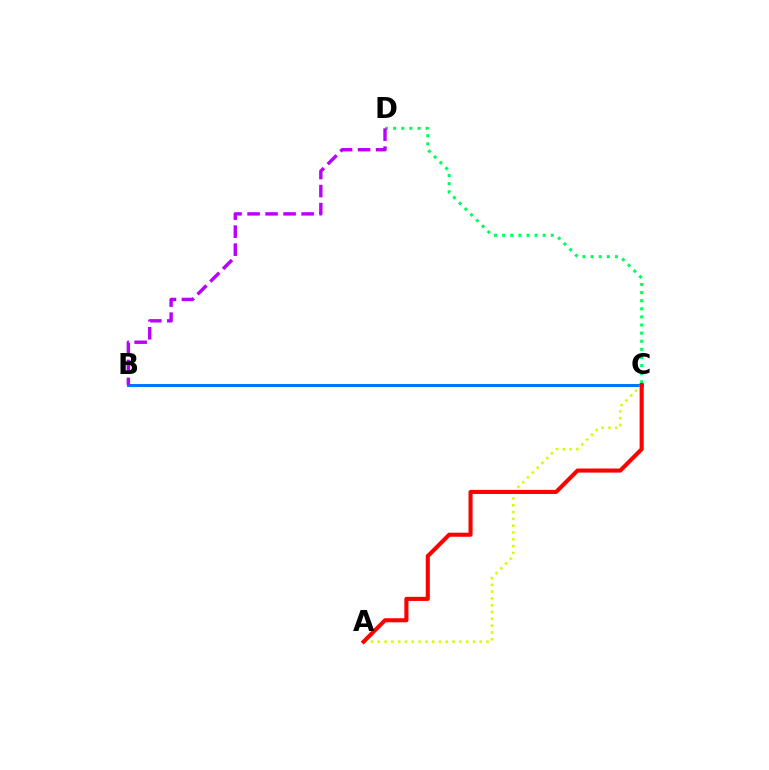{('C', 'D'): [{'color': '#00ff5c', 'line_style': 'dotted', 'thickness': 2.2}], ('B', 'C'): [{'color': '#0074ff', 'line_style': 'solid', 'thickness': 2.13}], ('A', 'C'): [{'color': '#d1ff00', 'line_style': 'dotted', 'thickness': 1.85}, {'color': '#ff0000', 'line_style': 'solid', 'thickness': 2.94}], ('B', 'D'): [{'color': '#b900ff', 'line_style': 'dashed', 'thickness': 2.45}]}